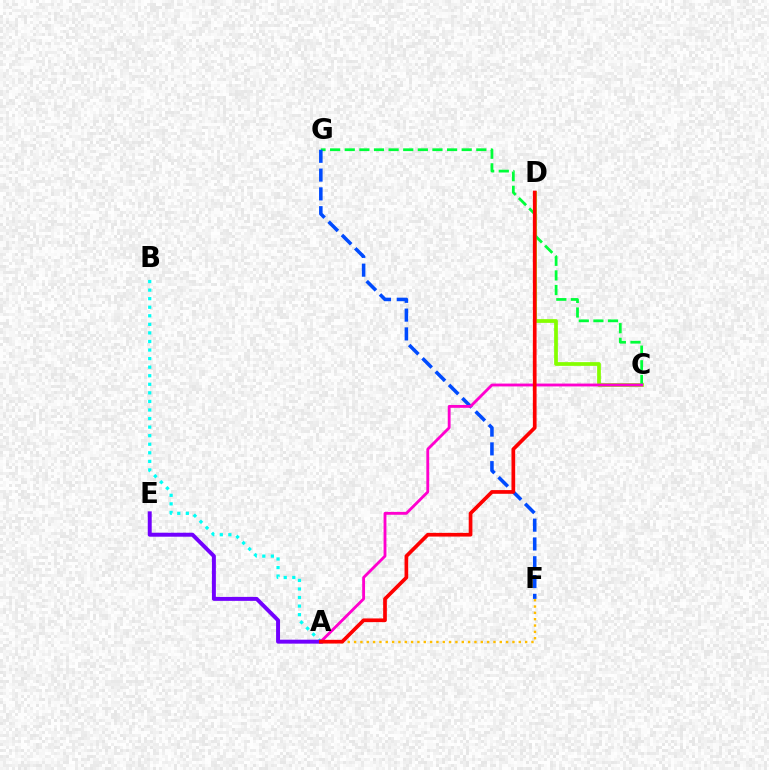{('A', 'B'): [{'color': '#00fff6', 'line_style': 'dotted', 'thickness': 2.33}], ('A', 'F'): [{'color': '#ffbd00', 'line_style': 'dotted', 'thickness': 1.72}], ('C', 'D'): [{'color': '#84ff00', 'line_style': 'solid', 'thickness': 2.69}], ('C', 'G'): [{'color': '#00ff39', 'line_style': 'dashed', 'thickness': 1.99}], ('F', 'G'): [{'color': '#004bff', 'line_style': 'dashed', 'thickness': 2.55}], ('A', 'E'): [{'color': '#7200ff', 'line_style': 'solid', 'thickness': 2.84}], ('A', 'C'): [{'color': '#ff00cf', 'line_style': 'solid', 'thickness': 2.05}], ('A', 'D'): [{'color': '#ff0000', 'line_style': 'solid', 'thickness': 2.66}]}